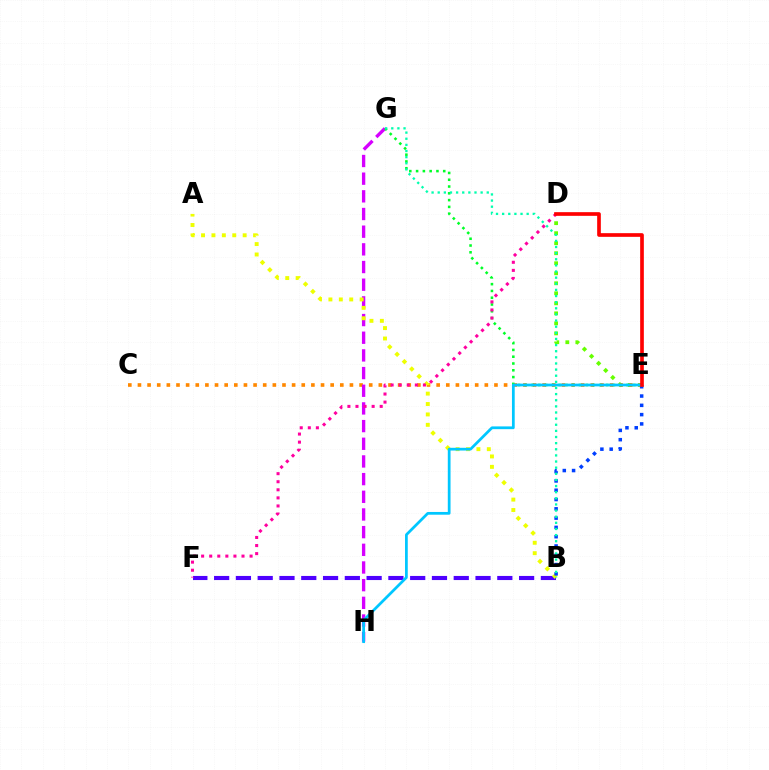{('D', 'E'): [{'color': '#66ff00', 'line_style': 'dotted', 'thickness': 2.72}, {'color': '#ff0000', 'line_style': 'solid', 'thickness': 2.65}], ('C', 'E'): [{'color': '#ff8800', 'line_style': 'dotted', 'thickness': 2.62}], ('G', 'H'): [{'color': '#d600ff', 'line_style': 'dashed', 'thickness': 2.4}], ('B', 'F'): [{'color': '#4f00ff', 'line_style': 'dashed', 'thickness': 2.96}], ('A', 'B'): [{'color': '#eeff00', 'line_style': 'dotted', 'thickness': 2.83}], ('E', 'G'): [{'color': '#00ff27', 'line_style': 'dotted', 'thickness': 1.84}], ('B', 'E'): [{'color': '#003fff', 'line_style': 'dotted', 'thickness': 2.52}], ('E', 'H'): [{'color': '#00c7ff', 'line_style': 'solid', 'thickness': 1.98}], ('D', 'F'): [{'color': '#ff00a0', 'line_style': 'dotted', 'thickness': 2.19}], ('B', 'G'): [{'color': '#00ffaf', 'line_style': 'dotted', 'thickness': 1.67}]}